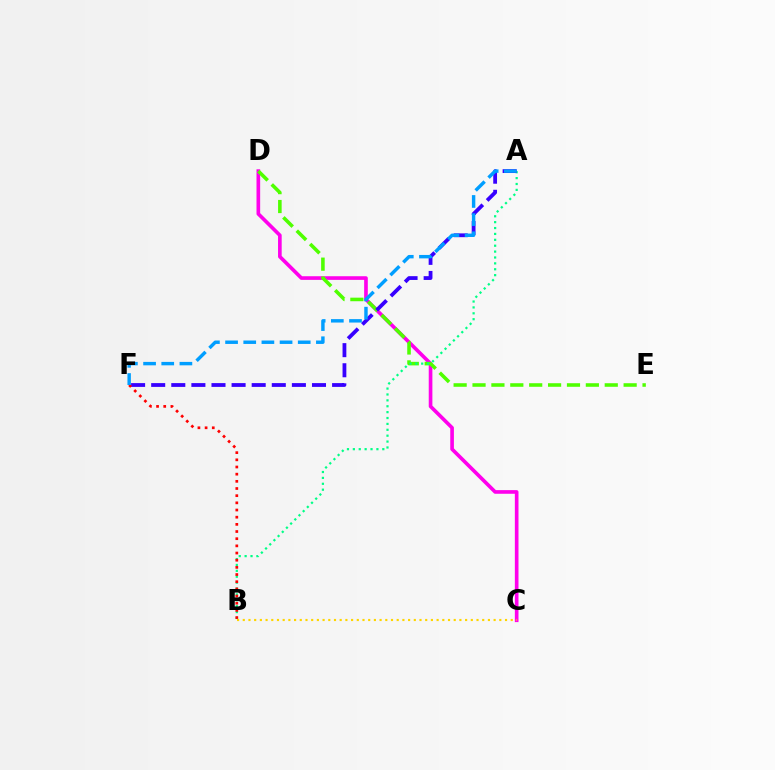{('C', 'D'): [{'color': '#ff00ed', 'line_style': 'solid', 'thickness': 2.63}], ('D', 'E'): [{'color': '#4fff00', 'line_style': 'dashed', 'thickness': 2.57}], ('A', 'B'): [{'color': '#00ff86', 'line_style': 'dotted', 'thickness': 1.6}], ('A', 'F'): [{'color': '#3700ff', 'line_style': 'dashed', 'thickness': 2.73}, {'color': '#009eff', 'line_style': 'dashed', 'thickness': 2.47}], ('B', 'F'): [{'color': '#ff0000', 'line_style': 'dotted', 'thickness': 1.95}], ('B', 'C'): [{'color': '#ffd500', 'line_style': 'dotted', 'thickness': 1.55}]}